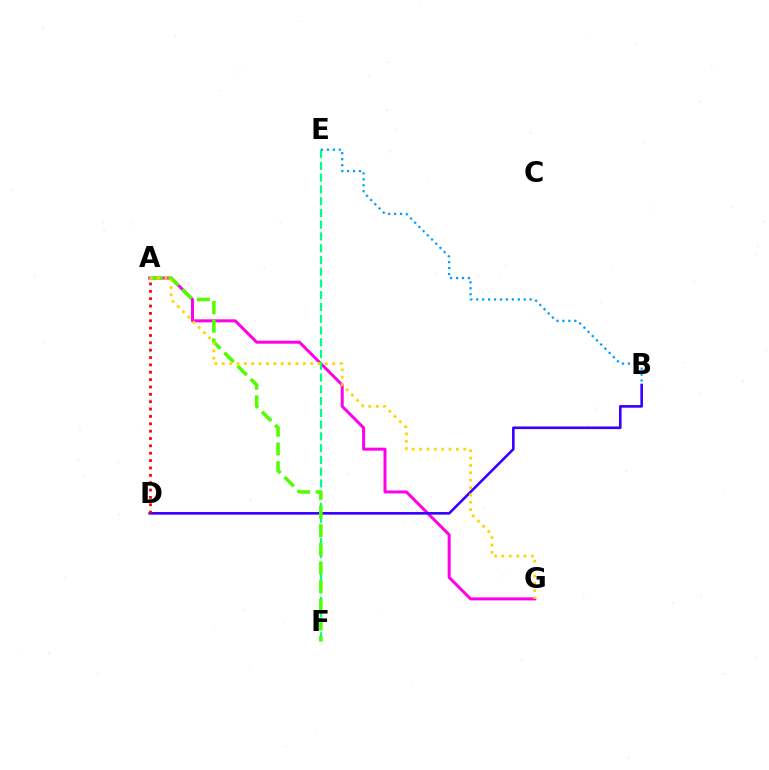{('A', 'G'): [{'color': '#ff00ed', 'line_style': 'solid', 'thickness': 2.16}, {'color': '#ffd500', 'line_style': 'dotted', 'thickness': 2.0}], ('B', 'D'): [{'color': '#3700ff', 'line_style': 'solid', 'thickness': 1.88}], ('E', 'F'): [{'color': '#00ff86', 'line_style': 'dashed', 'thickness': 1.6}], ('A', 'F'): [{'color': '#4fff00', 'line_style': 'dashed', 'thickness': 2.54}], ('B', 'E'): [{'color': '#009eff', 'line_style': 'dotted', 'thickness': 1.61}], ('A', 'D'): [{'color': '#ff0000', 'line_style': 'dotted', 'thickness': 2.0}]}